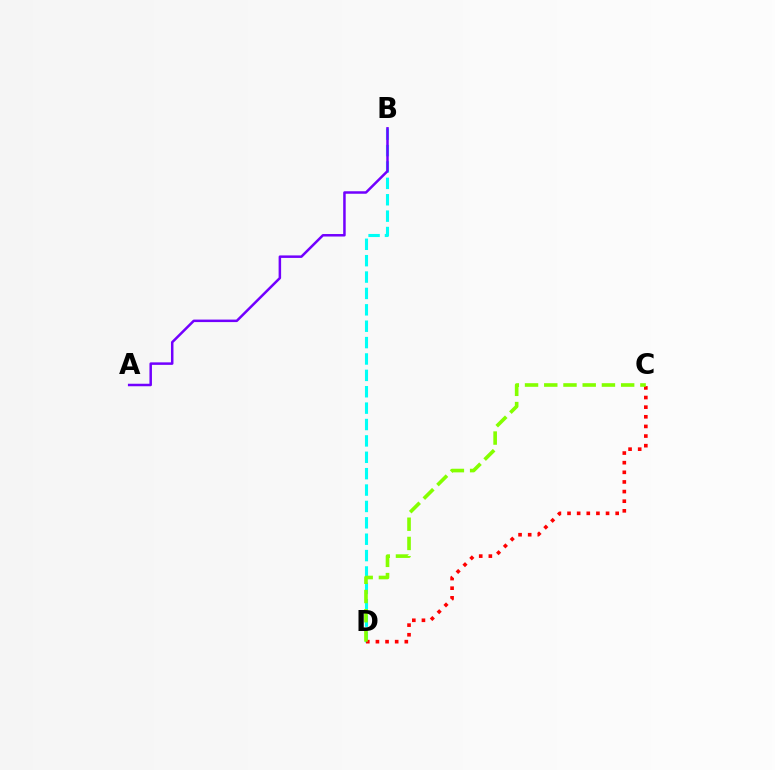{('B', 'D'): [{'color': '#00fff6', 'line_style': 'dashed', 'thickness': 2.23}], ('C', 'D'): [{'color': '#ff0000', 'line_style': 'dotted', 'thickness': 2.62}, {'color': '#84ff00', 'line_style': 'dashed', 'thickness': 2.61}], ('A', 'B'): [{'color': '#7200ff', 'line_style': 'solid', 'thickness': 1.8}]}